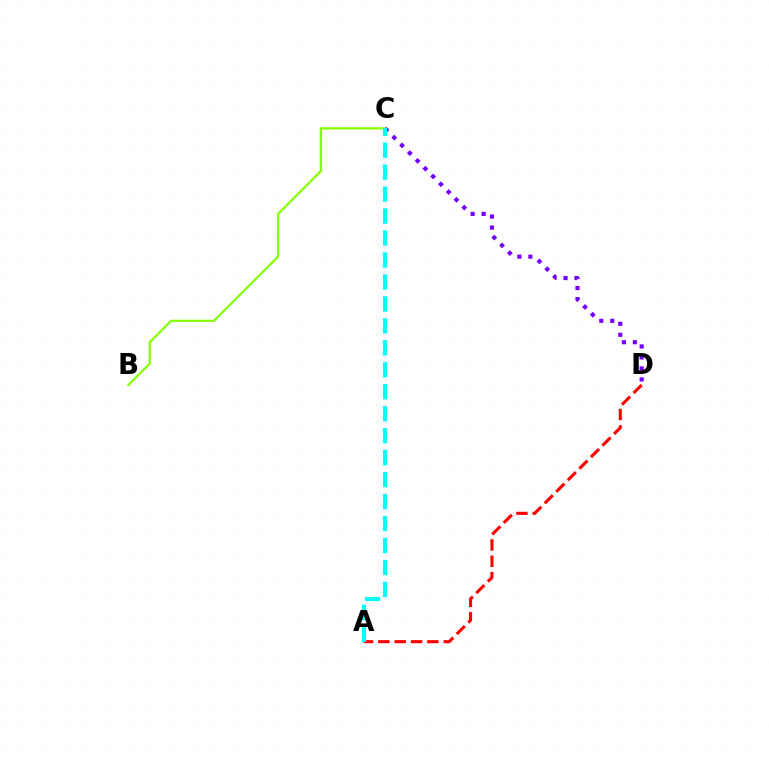{('B', 'C'): [{'color': '#84ff00', 'line_style': 'solid', 'thickness': 1.59}], ('C', 'D'): [{'color': '#7200ff', 'line_style': 'dotted', 'thickness': 2.99}], ('A', 'D'): [{'color': '#ff0000', 'line_style': 'dashed', 'thickness': 2.22}], ('A', 'C'): [{'color': '#00fff6', 'line_style': 'dashed', 'thickness': 2.98}]}